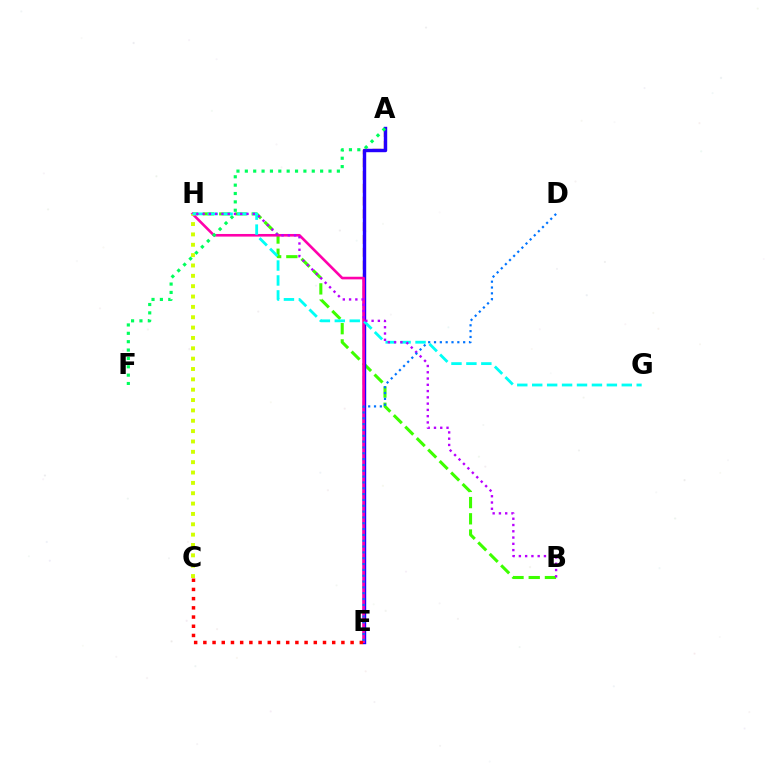{('A', 'E'): [{'color': '#ff9400', 'line_style': 'dashed', 'thickness': 1.74}, {'color': '#2500ff', 'line_style': 'solid', 'thickness': 2.46}], ('B', 'H'): [{'color': '#3dff00', 'line_style': 'dashed', 'thickness': 2.2}, {'color': '#b900ff', 'line_style': 'dotted', 'thickness': 1.7}], ('E', 'H'): [{'color': '#ff00ac', 'line_style': 'solid', 'thickness': 1.88}], ('A', 'F'): [{'color': '#00ff5c', 'line_style': 'dotted', 'thickness': 2.27}], ('C', 'H'): [{'color': '#d1ff00', 'line_style': 'dotted', 'thickness': 2.81}], ('G', 'H'): [{'color': '#00fff6', 'line_style': 'dashed', 'thickness': 2.03}], ('C', 'E'): [{'color': '#ff0000', 'line_style': 'dotted', 'thickness': 2.5}], ('D', 'E'): [{'color': '#0074ff', 'line_style': 'dotted', 'thickness': 1.58}]}